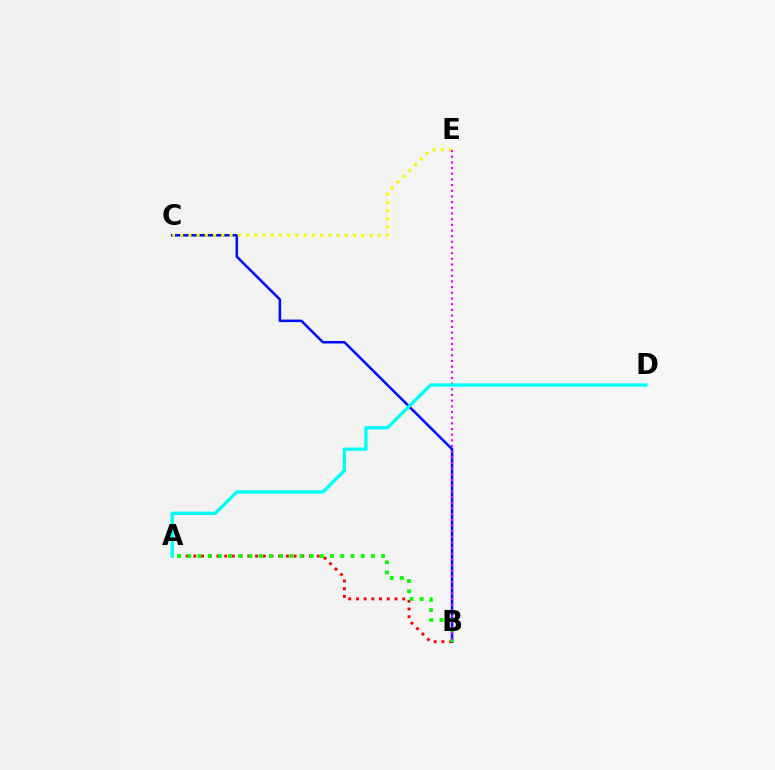{('B', 'C'): [{'color': '#0010ff', 'line_style': 'solid', 'thickness': 1.83}], ('A', 'B'): [{'color': '#ff0000', 'line_style': 'dotted', 'thickness': 2.1}, {'color': '#08ff00', 'line_style': 'dotted', 'thickness': 2.77}], ('C', 'E'): [{'color': '#fcf500', 'line_style': 'dotted', 'thickness': 2.24}], ('B', 'E'): [{'color': '#ee00ff', 'line_style': 'dotted', 'thickness': 1.54}], ('A', 'D'): [{'color': '#00fff6', 'line_style': 'solid', 'thickness': 2.41}]}